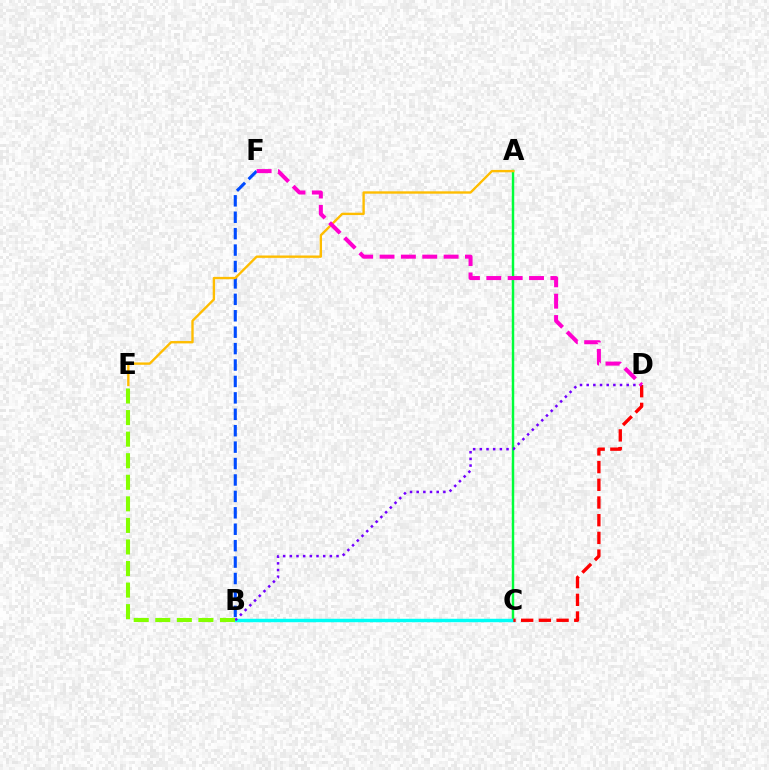{('A', 'C'): [{'color': '#00ff39', 'line_style': 'solid', 'thickness': 1.77}], ('B', 'F'): [{'color': '#004bff', 'line_style': 'dashed', 'thickness': 2.23}], ('B', 'C'): [{'color': '#00fff6', 'line_style': 'solid', 'thickness': 2.48}], ('C', 'D'): [{'color': '#ff0000', 'line_style': 'dashed', 'thickness': 2.4}], ('A', 'E'): [{'color': '#ffbd00', 'line_style': 'solid', 'thickness': 1.7}], ('B', 'D'): [{'color': '#7200ff', 'line_style': 'dotted', 'thickness': 1.81}], ('B', 'E'): [{'color': '#84ff00', 'line_style': 'dashed', 'thickness': 2.93}], ('D', 'F'): [{'color': '#ff00cf', 'line_style': 'dashed', 'thickness': 2.9}]}